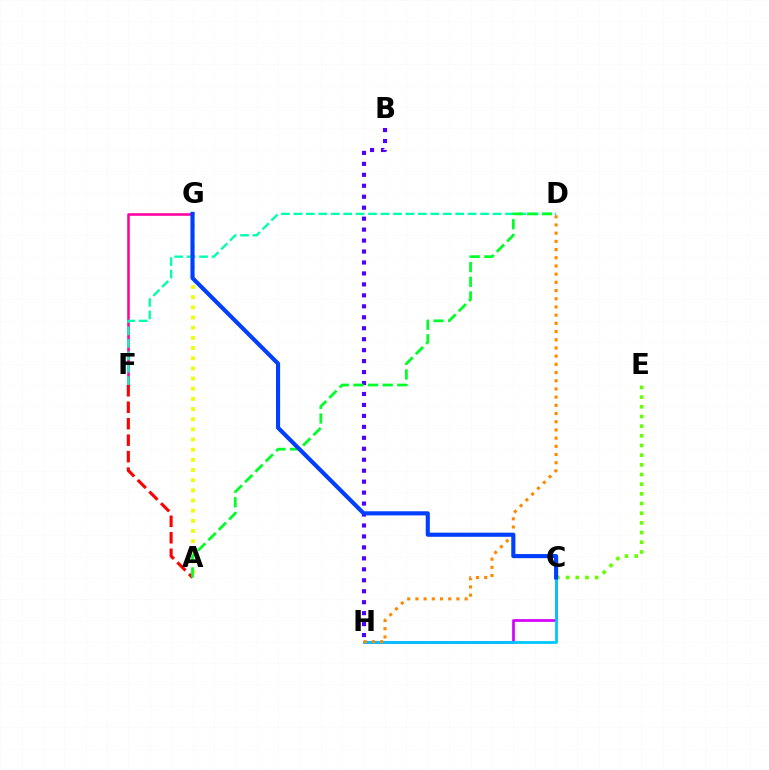{('F', 'G'): [{'color': '#ff00a0', 'line_style': 'solid', 'thickness': 1.84}], ('C', 'H'): [{'color': '#d600ff', 'line_style': 'solid', 'thickness': 1.96}, {'color': '#00c7ff', 'line_style': 'solid', 'thickness': 2.0}], ('B', 'H'): [{'color': '#4f00ff', 'line_style': 'dotted', 'thickness': 2.98}], ('A', 'G'): [{'color': '#eeff00', 'line_style': 'dotted', 'thickness': 2.76}], ('C', 'E'): [{'color': '#66ff00', 'line_style': 'dotted', 'thickness': 2.63}], ('D', 'F'): [{'color': '#00ffaf', 'line_style': 'dashed', 'thickness': 1.69}], ('A', 'F'): [{'color': '#ff0000', 'line_style': 'dashed', 'thickness': 2.24}], ('D', 'H'): [{'color': '#ff8800', 'line_style': 'dotted', 'thickness': 2.23}], ('A', 'D'): [{'color': '#00ff27', 'line_style': 'dashed', 'thickness': 1.99}], ('C', 'G'): [{'color': '#003fff', 'line_style': 'solid', 'thickness': 2.96}]}